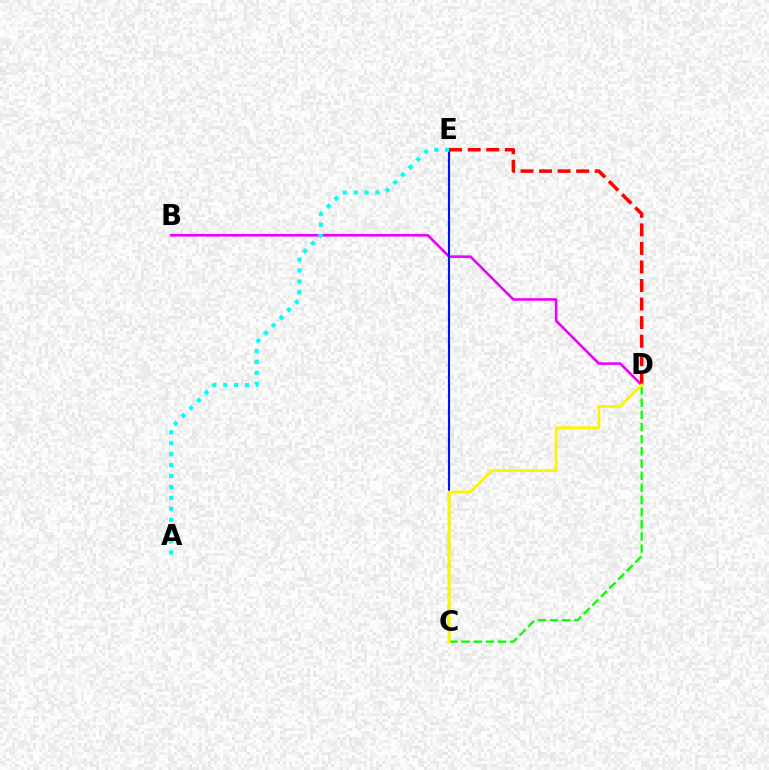{('C', 'D'): [{'color': '#08ff00', 'line_style': 'dashed', 'thickness': 1.65}, {'color': '#fcf500', 'line_style': 'solid', 'thickness': 2.03}], ('B', 'D'): [{'color': '#ee00ff', 'line_style': 'solid', 'thickness': 1.87}], ('C', 'E'): [{'color': '#0010ff', 'line_style': 'solid', 'thickness': 1.54}], ('D', 'E'): [{'color': '#ff0000', 'line_style': 'dashed', 'thickness': 2.52}], ('A', 'E'): [{'color': '#00fff6', 'line_style': 'dotted', 'thickness': 2.97}]}